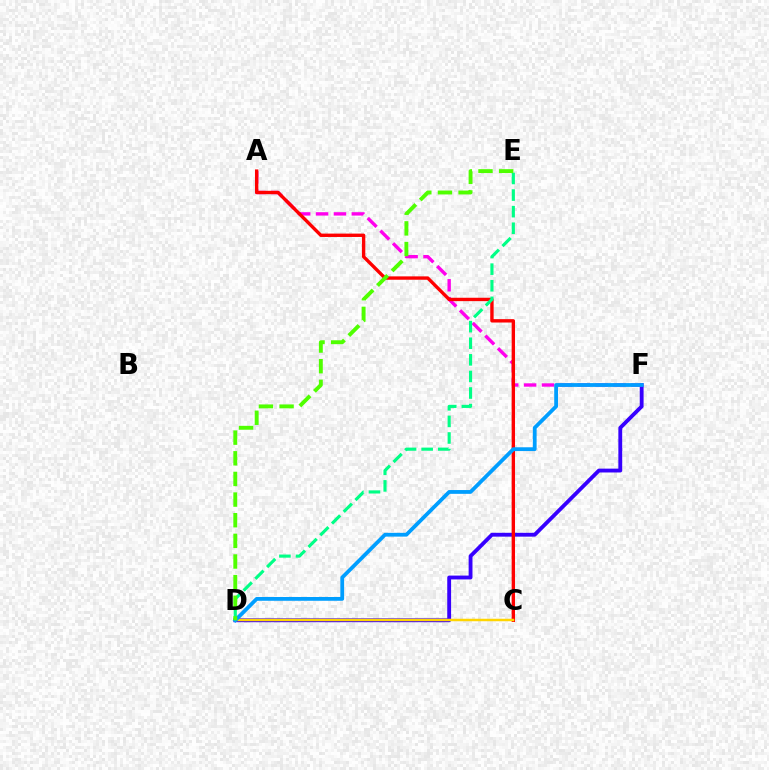{('D', 'F'): [{'color': '#3700ff', 'line_style': 'solid', 'thickness': 2.77}, {'color': '#009eff', 'line_style': 'solid', 'thickness': 2.73}], ('A', 'F'): [{'color': '#ff00ed', 'line_style': 'dashed', 'thickness': 2.43}], ('A', 'C'): [{'color': '#ff0000', 'line_style': 'solid', 'thickness': 2.43}], ('C', 'D'): [{'color': '#ffd500', 'line_style': 'solid', 'thickness': 1.79}], ('D', 'E'): [{'color': '#00ff86', 'line_style': 'dashed', 'thickness': 2.25}, {'color': '#4fff00', 'line_style': 'dashed', 'thickness': 2.8}]}